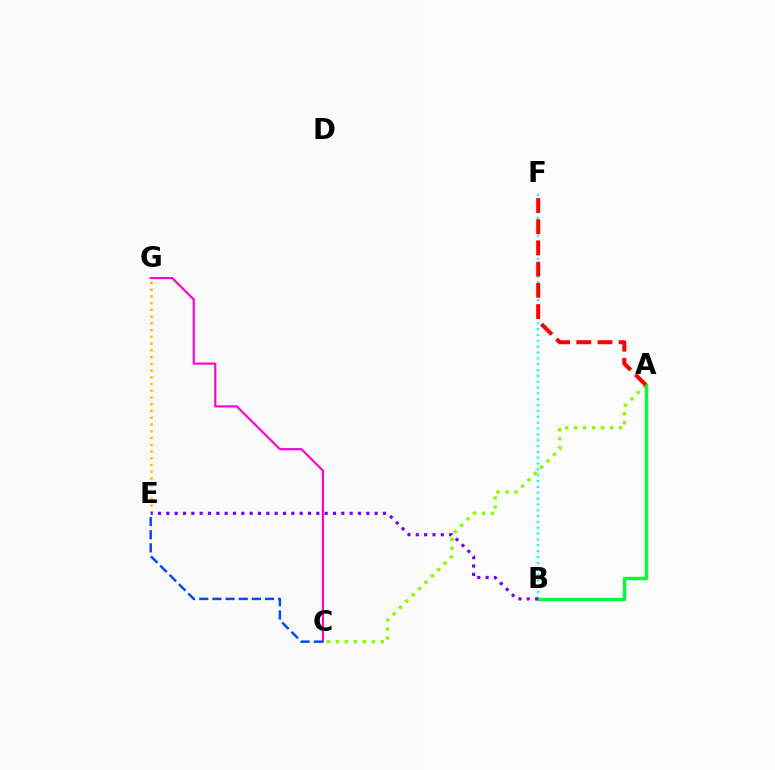{('A', 'C'): [{'color': '#84ff00', 'line_style': 'dotted', 'thickness': 2.44}], ('E', 'G'): [{'color': '#ffbd00', 'line_style': 'dotted', 'thickness': 1.83}], ('A', 'B'): [{'color': '#00ff39', 'line_style': 'solid', 'thickness': 2.44}], ('C', 'G'): [{'color': '#ff00cf', 'line_style': 'solid', 'thickness': 1.55}], ('B', 'F'): [{'color': '#00fff6', 'line_style': 'dotted', 'thickness': 1.59}], ('B', 'E'): [{'color': '#7200ff', 'line_style': 'dotted', 'thickness': 2.26}], ('C', 'E'): [{'color': '#004bff', 'line_style': 'dashed', 'thickness': 1.79}], ('A', 'F'): [{'color': '#ff0000', 'line_style': 'dashed', 'thickness': 2.88}]}